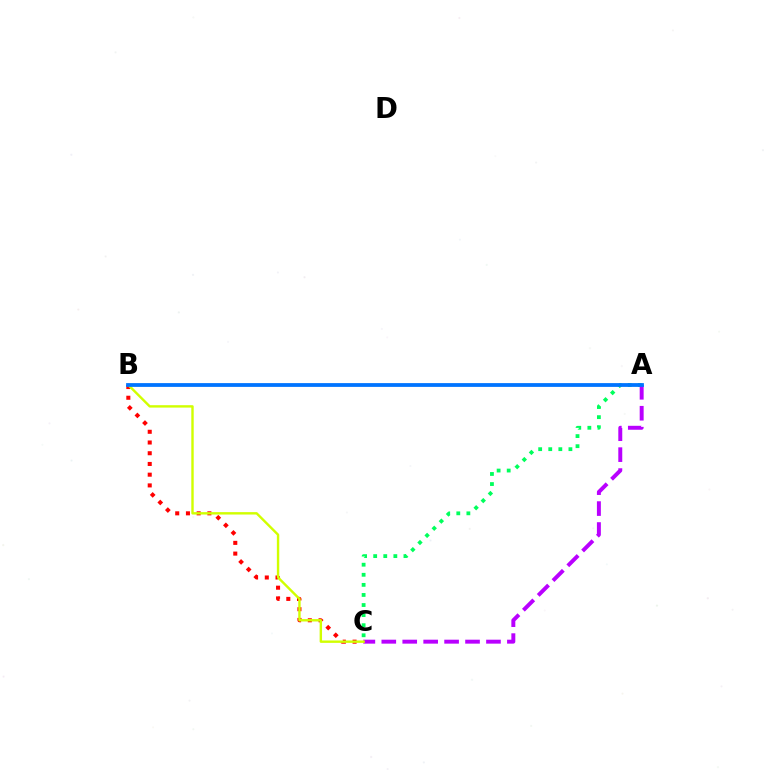{('B', 'C'): [{'color': '#ff0000', 'line_style': 'dotted', 'thickness': 2.91}, {'color': '#d1ff00', 'line_style': 'solid', 'thickness': 1.73}], ('A', 'C'): [{'color': '#00ff5c', 'line_style': 'dotted', 'thickness': 2.74}, {'color': '#b900ff', 'line_style': 'dashed', 'thickness': 2.84}], ('A', 'B'): [{'color': '#0074ff', 'line_style': 'solid', 'thickness': 2.72}]}